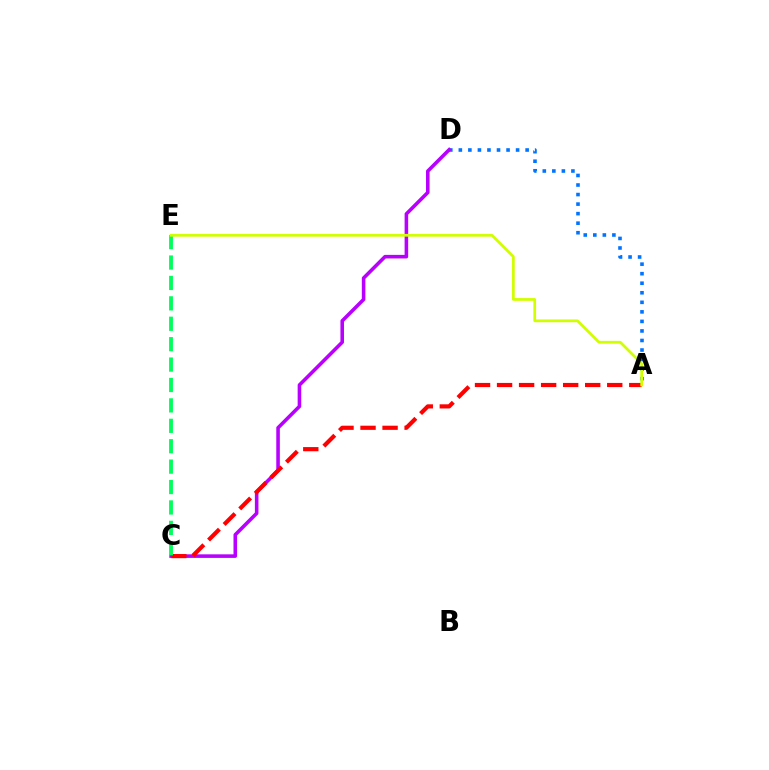{('A', 'D'): [{'color': '#0074ff', 'line_style': 'dotted', 'thickness': 2.59}], ('C', 'D'): [{'color': '#b900ff', 'line_style': 'solid', 'thickness': 2.57}], ('A', 'C'): [{'color': '#ff0000', 'line_style': 'dashed', 'thickness': 2.99}], ('C', 'E'): [{'color': '#00ff5c', 'line_style': 'dashed', 'thickness': 2.77}], ('A', 'E'): [{'color': '#d1ff00', 'line_style': 'solid', 'thickness': 1.98}]}